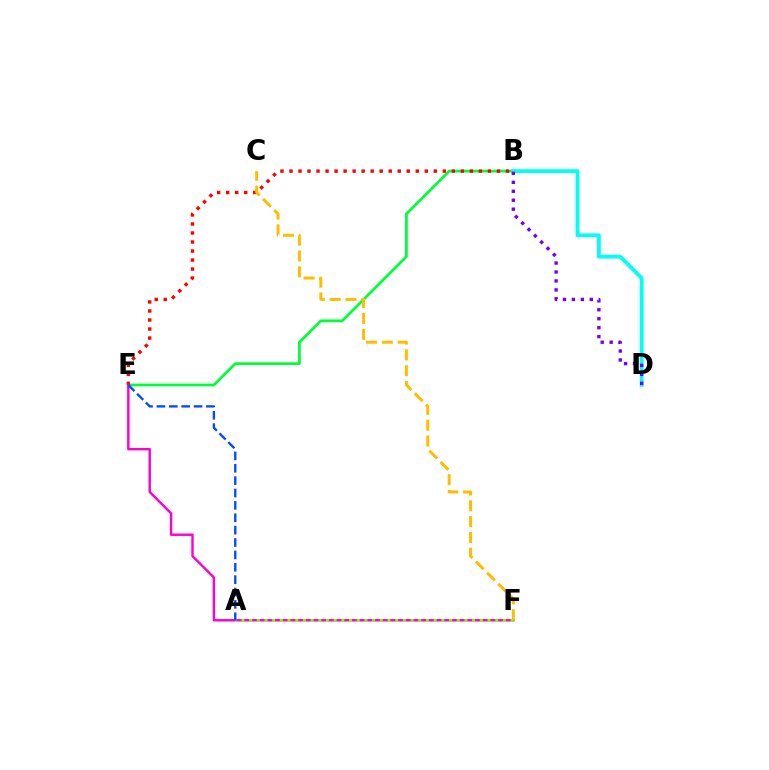{('B', 'E'): [{'color': '#00ff39', 'line_style': 'solid', 'thickness': 1.98}, {'color': '#ff0000', 'line_style': 'dotted', 'thickness': 2.45}], ('E', 'F'): [{'color': '#ff00cf', 'line_style': 'solid', 'thickness': 1.75}], ('C', 'F'): [{'color': '#ffbd00', 'line_style': 'dashed', 'thickness': 2.15}], ('B', 'D'): [{'color': '#00fff6', 'line_style': 'solid', 'thickness': 2.73}, {'color': '#7200ff', 'line_style': 'dotted', 'thickness': 2.43}], ('A', 'F'): [{'color': '#84ff00', 'line_style': 'dotted', 'thickness': 2.09}], ('A', 'E'): [{'color': '#004bff', 'line_style': 'dashed', 'thickness': 1.68}]}